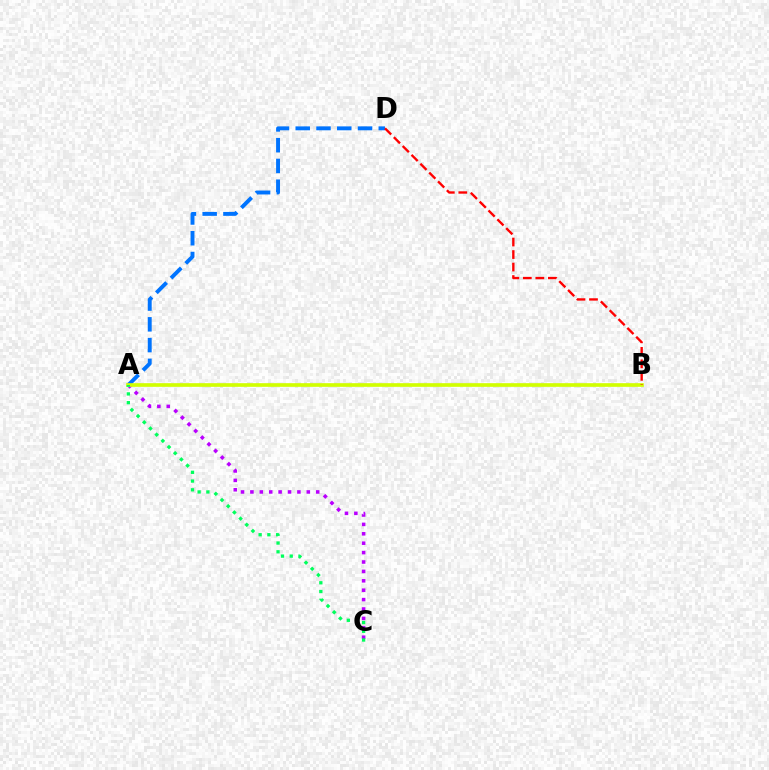{('A', 'D'): [{'color': '#0074ff', 'line_style': 'dashed', 'thickness': 2.82}], ('A', 'C'): [{'color': '#b900ff', 'line_style': 'dotted', 'thickness': 2.55}, {'color': '#00ff5c', 'line_style': 'dotted', 'thickness': 2.38}], ('A', 'B'): [{'color': '#d1ff00', 'line_style': 'solid', 'thickness': 2.64}], ('B', 'D'): [{'color': '#ff0000', 'line_style': 'dashed', 'thickness': 1.7}]}